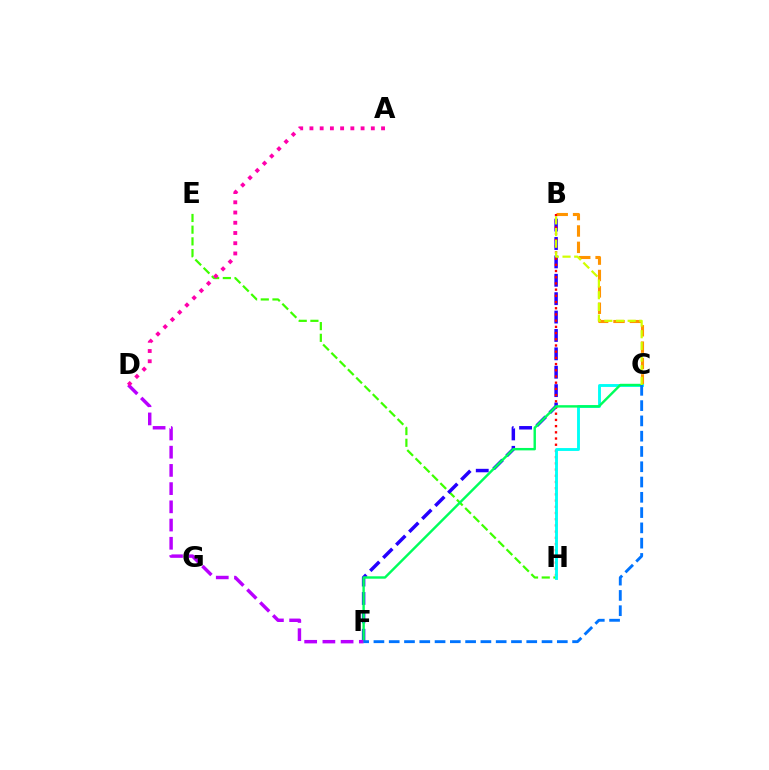{('B', 'C'): [{'color': '#ff9400', 'line_style': 'dashed', 'thickness': 2.23}, {'color': '#d1ff00', 'line_style': 'dashed', 'thickness': 1.59}], ('E', 'H'): [{'color': '#3dff00', 'line_style': 'dashed', 'thickness': 1.59}], ('B', 'F'): [{'color': '#2500ff', 'line_style': 'dashed', 'thickness': 2.5}], ('B', 'H'): [{'color': '#ff0000', 'line_style': 'dotted', 'thickness': 1.69}], ('C', 'H'): [{'color': '#00fff6', 'line_style': 'solid', 'thickness': 2.07}], ('C', 'F'): [{'color': '#00ff5c', 'line_style': 'solid', 'thickness': 1.74}, {'color': '#0074ff', 'line_style': 'dashed', 'thickness': 2.08}], ('D', 'F'): [{'color': '#b900ff', 'line_style': 'dashed', 'thickness': 2.47}], ('A', 'D'): [{'color': '#ff00ac', 'line_style': 'dotted', 'thickness': 2.78}]}